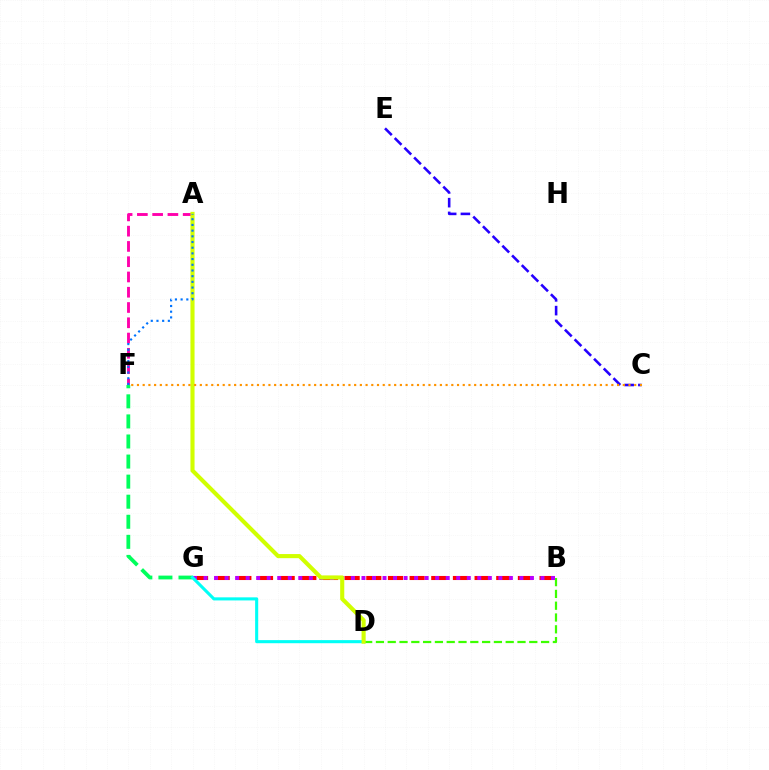{('A', 'F'): [{'color': '#ff00ac', 'line_style': 'dashed', 'thickness': 2.07}, {'color': '#0074ff', 'line_style': 'dotted', 'thickness': 1.55}], ('B', 'G'): [{'color': '#ff0000', 'line_style': 'dashed', 'thickness': 2.94}, {'color': '#b900ff', 'line_style': 'dotted', 'thickness': 2.86}], ('B', 'D'): [{'color': '#3dff00', 'line_style': 'dashed', 'thickness': 1.6}], ('F', 'G'): [{'color': '#00ff5c', 'line_style': 'dashed', 'thickness': 2.73}], ('D', 'G'): [{'color': '#00fff6', 'line_style': 'solid', 'thickness': 2.22}], ('A', 'D'): [{'color': '#d1ff00', 'line_style': 'solid', 'thickness': 2.96}], ('C', 'E'): [{'color': '#2500ff', 'line_style': 'dashed', 'thickness': 1.87}], ('C', 'F'): [{'color': '#ff9400', 'line_style': 'dotted', 'thickness': 1.55}]}